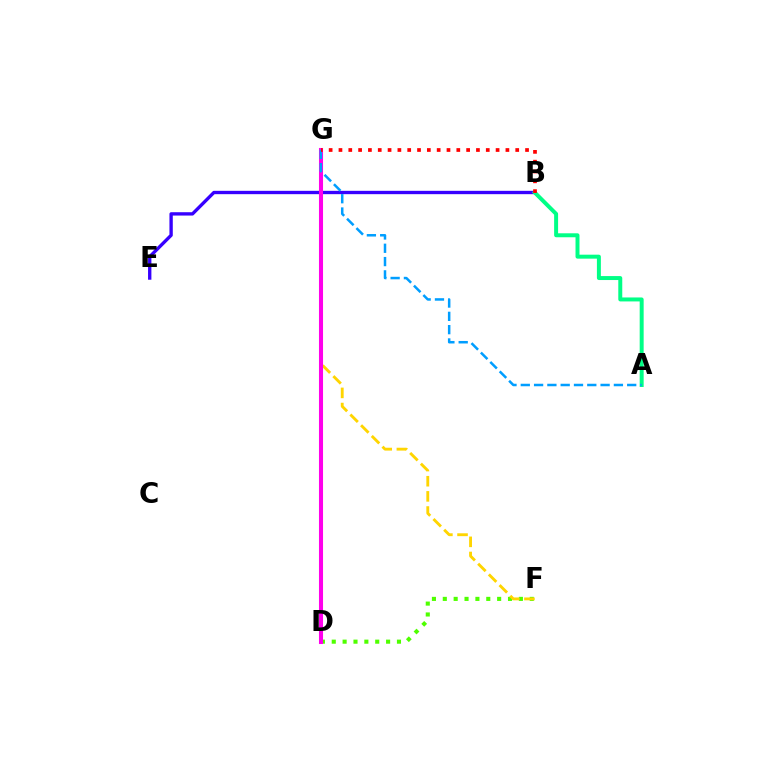{('B', 'E'): [{'color': '#3700ff', 'line_style': 'solid', 'thickness': 2.41}], ('D', 'F'): [{'color': '#4fff00', 'line_style': 'dotted', 'thickness': 2.95}], ('F', 'G'): [{'color': '#ffd500', 'line_style': 'dashed', 'thickness': 2.06}], ('D', 'G'): [{'color': '#ff00ed', 'line_style': 'solid', 'thickness': 2.93}], ('A', 'B'): [{'color': '#00ff86', 'line_style': 'solid', 'thickness': 2.86}], ('A', 'G'): [{'color': '#009eff', 'line_style': 'dashed', 'thickness': 1.81}], ('B', 'G'): [{'color': '#ff0000', 'line_style': 'dotted', 'thickness': 2.67}]}